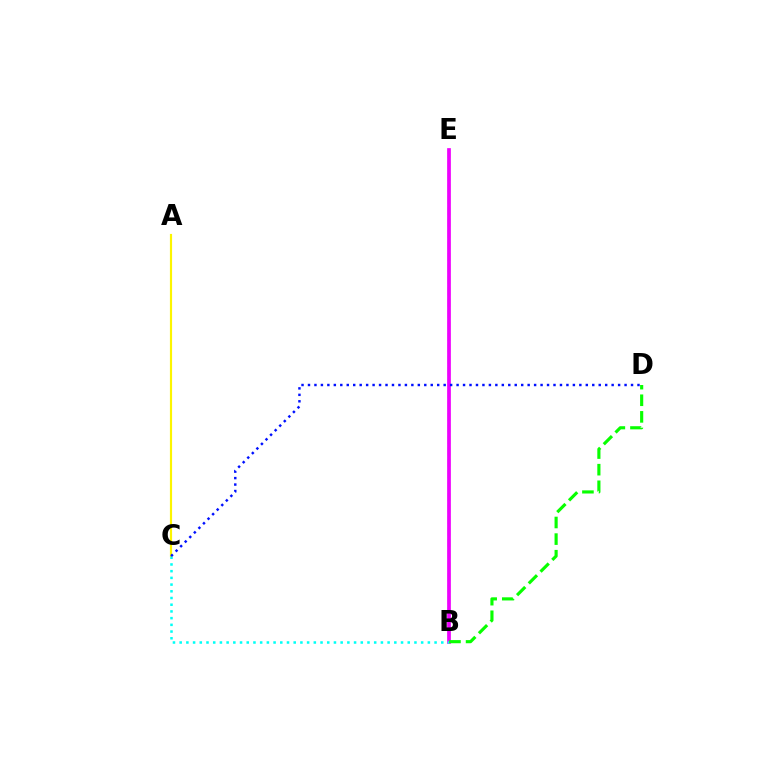{('A', 'C'): [{'color': '#fcf500', 'line_style': 'solid', 'thickness': 1.56}], ('B', 'E'): [{'color': '#ff0000', 'line_style': 'dashed', 'thickness': 1.55}, {'color': '#ee00ff', 'line_style': 'solid', 'thickness': 2.67}], ('B', 'C'): [{'color': '#00fff6', 'line_style': 'dotted', 'thickness': 1.82}], ('B', 'D'): [{'color': '#08ff00', 'line_style': 'dashed', 'thickness': 2.26}], ('C', 'D'): [{'color': '#0010ff', 'line_style': 'dotted', 'thickness': 1.76}]}